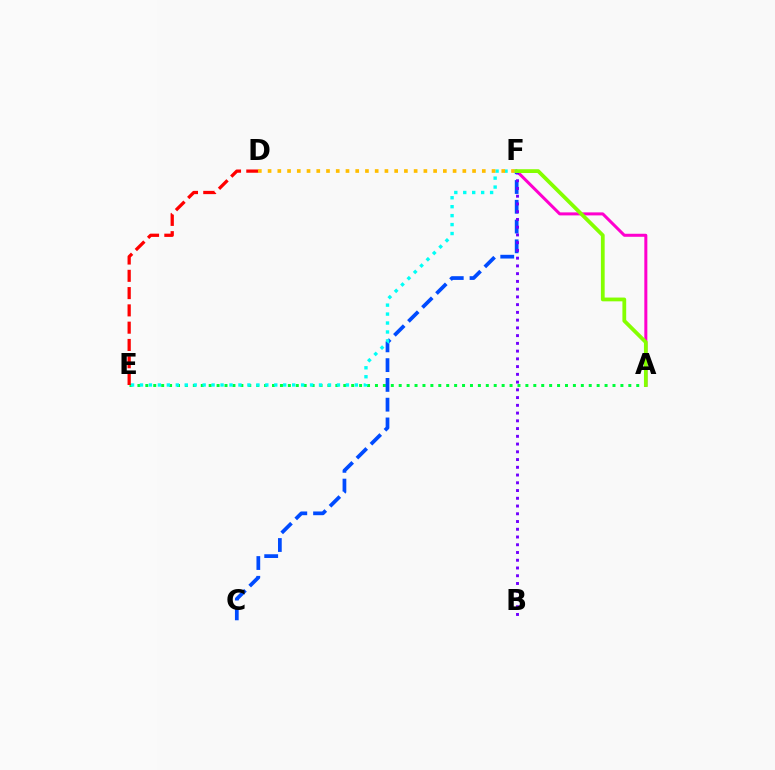{('A', 'E'): [{'color': '#00ff39', 'line_style': 'dotted', 'thickness': 2.15}], ('C', 'F'): [{'color': '#004bff', 'line_style': 'dashed', 'thickness': 2.69}], ('A', 'F'): [{'color': '#ff00cf', 'line_style': 'solid', 'thickness': 2.18}, {'color': '#84ff00', 'line_style': 'solid', 'thickness': 2.72}], ('B', 'F'): [{'color': '#7200ff', 'line_style': 'dotted', 'thickness': 2.1}], ('E', 'F'): [{'color': '#00fff6', 'line_style': 'dotted', 'thickness': 2.43}], ('D', 'E'): [{'color': '#ff0000', 'line_style': 'dashed', 'thickness': 2.35}], ('D', 'F'): [{'color': '#ffbd00', 'line_style': 'dotted', 'thickness': 2.65}]}